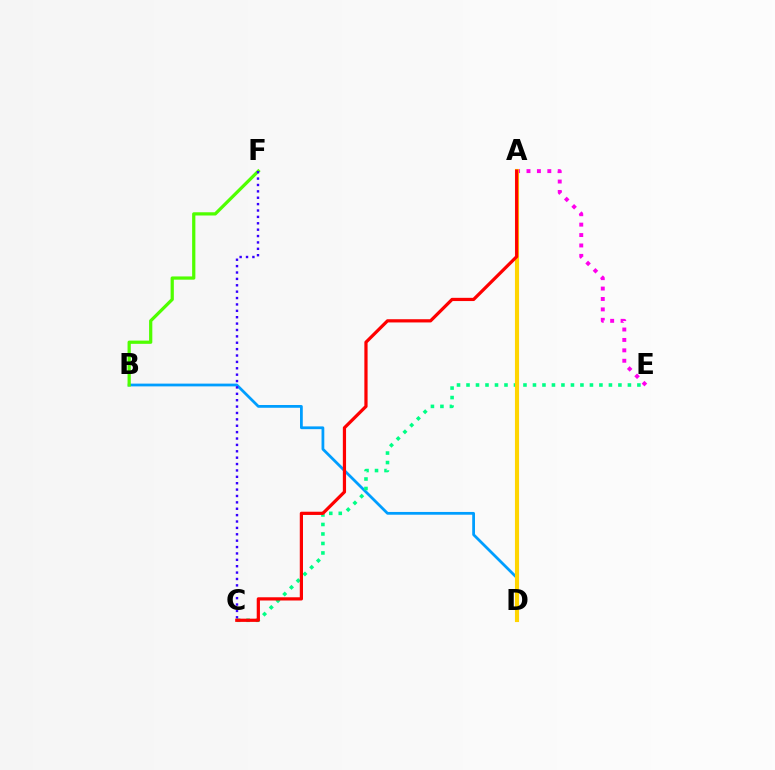{('A', 'E'): [{'color': '#ff00ed', 'line_style': 'dotted', 'thickness': 2.83}], ('B', 'D'): [{'color': '#009eff', 'line_style': 'solid', 'thickness': 1.99}], ('B', 'F'): [{'color': '#4fff00', 'line_style': 'solid', 'thickness': 2.33}], ('C', 'E'): [{'color': '#00ff86', 'line_style': 'dotted', 'thickness': 2.58}], ('A', 'D'): [{'color': '#ffd500', 'line_style': 'solid', 'thickness': 2.96}], ('C', 'F'): [{'color': '#3700ff', 'line_style': 'dotted', 'thickness': 1.73}], ('A', 'C'): [{'color': '#ff0000', 'line_style': 'solid', 'thickness': 2.32}]}